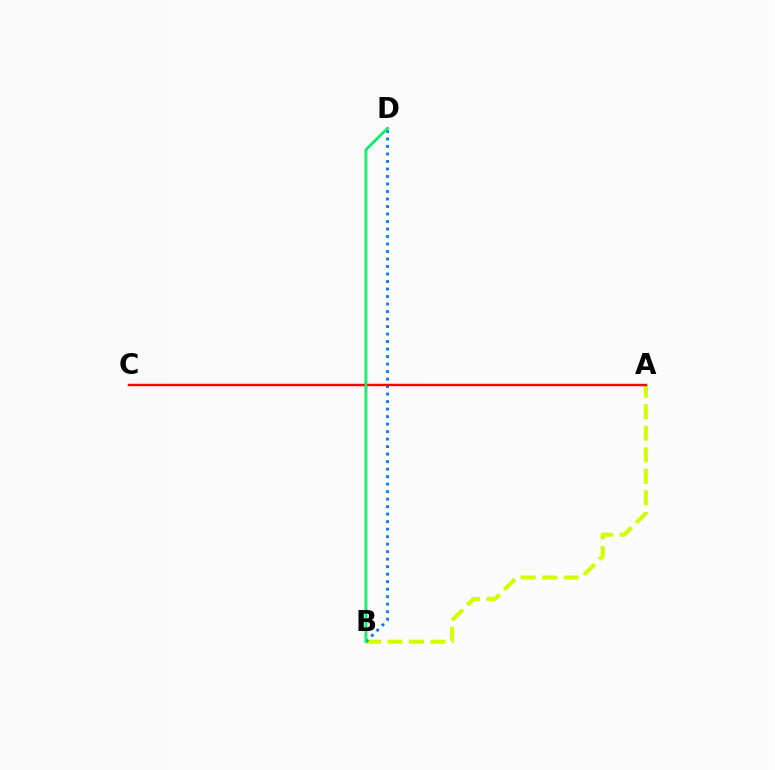{('B', 'D'): [{'color': '#b900ff', 'line_style': 'solid', 'thickness': 1.66}, {'color': '#0074ff', 'line_style': 'dotted', 'thickness': 2.04}, {'color': '#00ff5c', 'line_style': 'solid', 'thickness': 1.85}], ('A', 'B'): [{'color': '#d1ff00', 'line_style': 'dashed', 'thickness': 2.92}], ('A', 'C'): [{'color': '#ff0000', 'line_style': 'solid', 'thickness': 1.77}]}